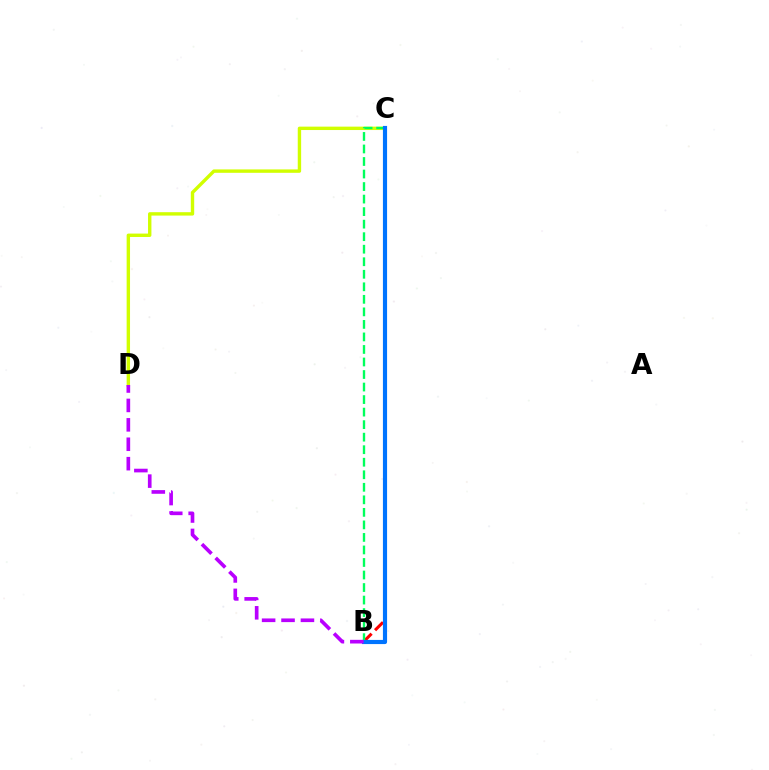{('C', 'D'): [{'color': '#d1ff00', 'line_style': 'solid', 'thickness': 2.44}], ('B', 'C'): [{'color': '#ff0000', 'line_style': 'dashed', 'thickness': 2.2}, {'color': '#00ff5c', 'line_style': 'dashed', 'thickness': 1.7}, {'color': '#0074ff', 'line_style': 'solid', 'thickness': 2.99}], ('B', 'D'): [{'color': '#b900ff', 'line_style': 'dashed', 'thickness': 2.64}]}